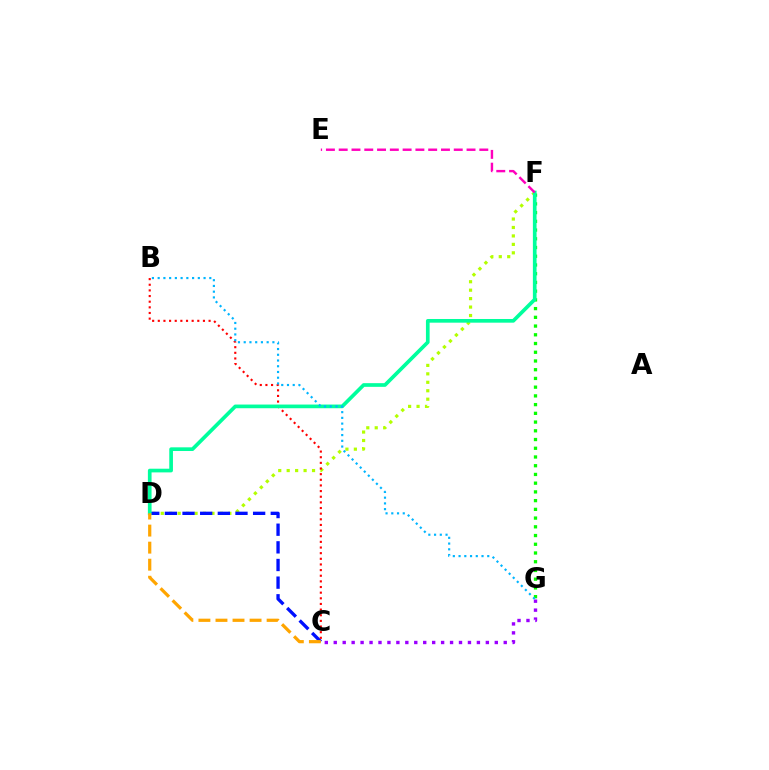{('F', 'G'): [{'color': '#08ff00', 'line_style': 'dotted', 'thickness': 2.37}], ('D', 'F'): [{'color': '#b3ff00', 'line_style': 'dotted', 'thickness': 2.3}, {'color': '#00ff9d', 'line_style': 'solid', 'thickness': 2.65}], ('C', 'D'): [{'color': '#0010ff', 'line_style': 'dashed', 'thickness': 2.4}, {'color': '#ffa500', 'line_style': 'dashed', 'thickness': 2.32}], ('B', 'C'): [{'color': '#ff0000', 'line_style': 'dotted', 'thickness': 1.53}], ('C', 'G'): [{'color': '#9b00ff', 'line_style': 'dotted', 'thickness': 2.43}], ('B', 'G'): [{'color': '#00b5ff', 'line_style': 'dotted', 'thickness': 1.56}], ('E', 'F'): [{'color': '#ff00bd', 'line_style': 'dashed', 'thickness': 1.74}]}